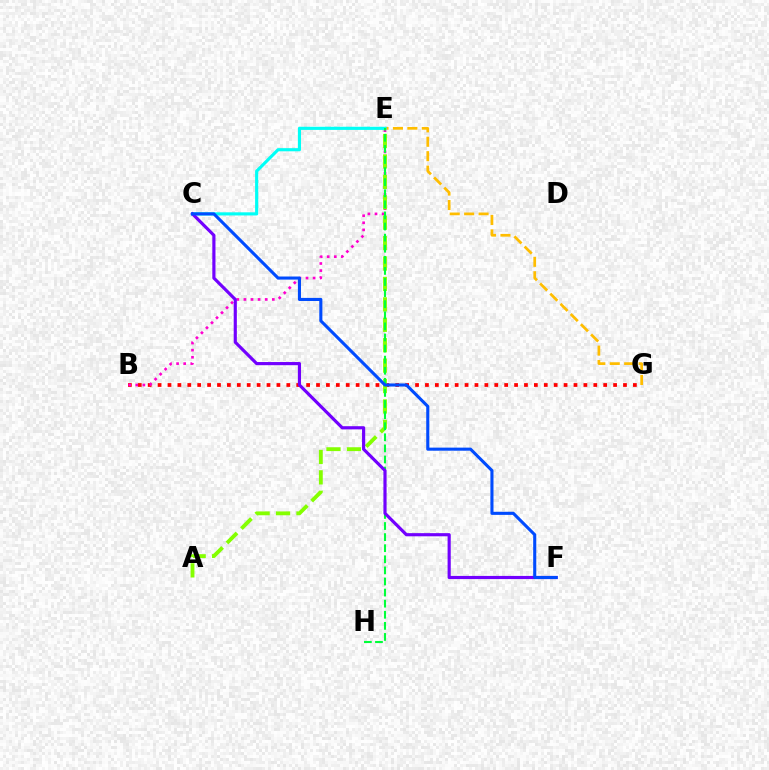{('E', 'G'): [{'color': '#ffbd00', 'line_style': 'dashed', 'thickness': 1.96}], ('B', 'G'): [{'color': '#ff0000', 'line_style': 'dotted', 'thickness': 2.69}], ('B', 'E'): [{'color': '#ff00cf', 'line_style': 'dotted', 'thickness': 1.93}], ('A', 'E'): [{'color': '#84ff00', 'line_style': 'dashed', 'thickness': 2.77}], ('C', 'E'): [{'color': '#00fff6', 'line_style': 'solid', 'thickness': 2.26}], ('E', 'H'): [{'color': '#00ff39', 'line_style': 'dashed', 'thickness': 1.51}], ('C', 'F'): [{'color': '#7200ff', 'line_style': 'solid', 'thickness': 2.27}, {'color': '#004bff', 'line_style': 'solid', 'thickness': 2.22}]}